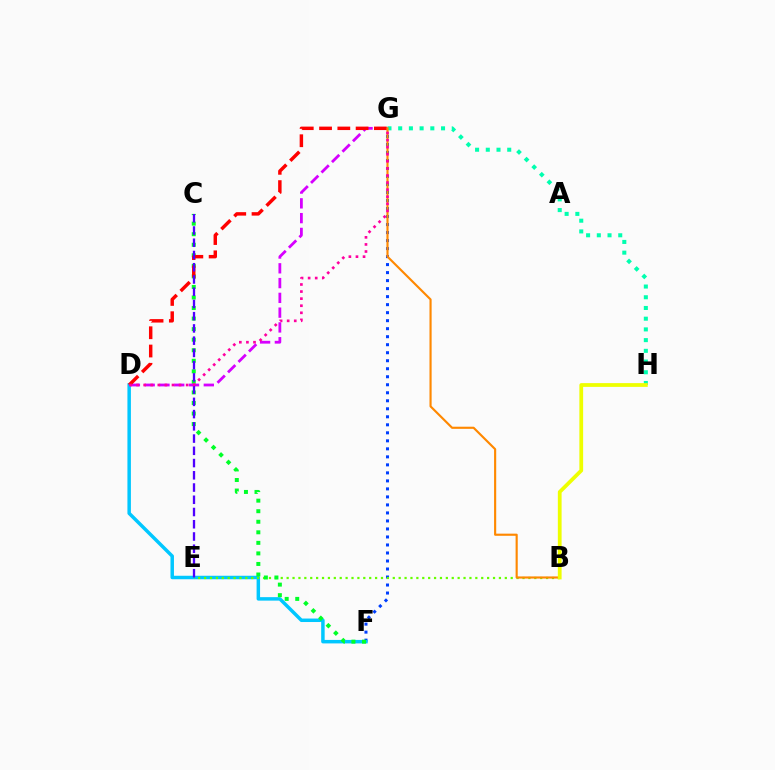{('F', 'G'): [{'color': '#003fff', 'line_style': 'dotted', 'thickness': 2.18}], ('D', 'F'): [{'color': '#00c7ff', 'line_style': 'solid', 'thickness': 2.51}], ('G', 'H'): [{'color': '#00ffaf', 'line_style': 'dotted', 'thickness': 2.91}], ('B', 'E'): [{'color': '#66ff00', 'line_style': 'dotted', 'thickness': 1.6}], ('C', 'F'): [{'color': '#00ff27', 'line_style': 'dotted', 'thickness': 2.87}], ('D', 'G'): [{'color': '#d600ff', 'line_style': 'dashed', 'thickness': 2.01}, {'color': '#ff0000', 'line_style': 'dashed', 'thickness': 2.48}, {'color': '#ff00a0', 'line_style': 'dotted', 'thickness': 1.92}], ('C', 'E'): [{'color': '#4f00ff', 'line_style': 'dashed', 'thickness': 1.66}], ('B', 'G'): [{'color': '#ff8800', 'line_style': 'solid', 'thickness': 1.54}], ('B', 'H'): [{'color': '#eeff00', 'line_style': 'solid', 'thickness': 2.71}]}